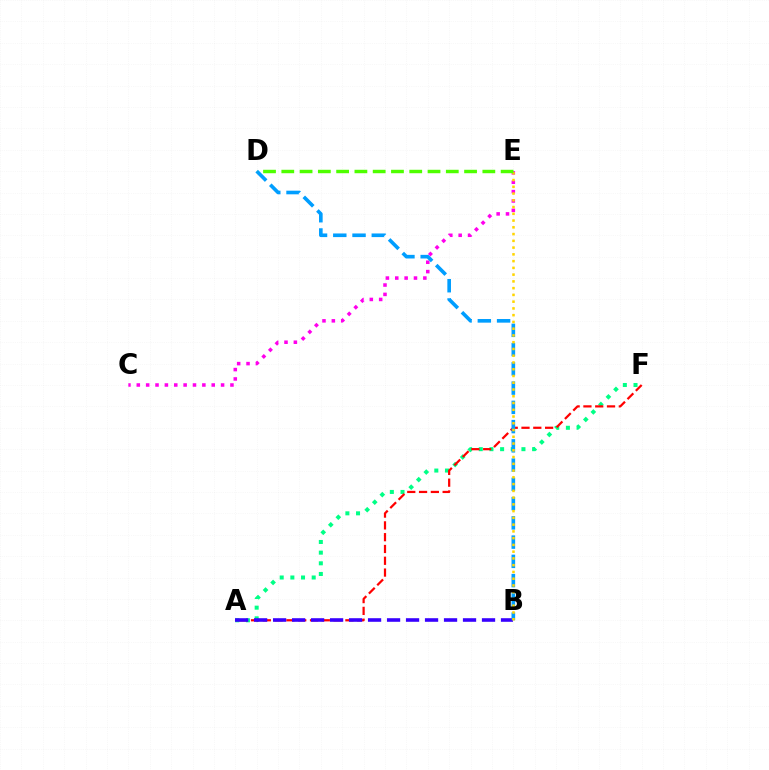{('A', 'F'): [{'color': '#00ff86', 'line_style': 'dotted', 'thickness': 2.9}, {'color': '#ff0000', 'line_style': 'dashed', 'thickness': 1.6}], ('A', 'B'): [{'color': '#3700ff', 'line_style': 'dashed', 'thickness': 2.58}], ('C', 'E'): [{'color': '#ff00ed', 'line_style': 'dotted', 'thickness': 2.54}], ('B', 'D'): [{'color': '#009eff', 'line_style': 'dashed', 'thickness': 2.62}], ('B', 'E'): [{'color': '#ffd500', 'line_style': 'dotted', 'thickness': 1.84}], ('D', 'E'): [{'color': '#4fff00', 'line_style': 'dashed', 'thickness': 2.48}]}